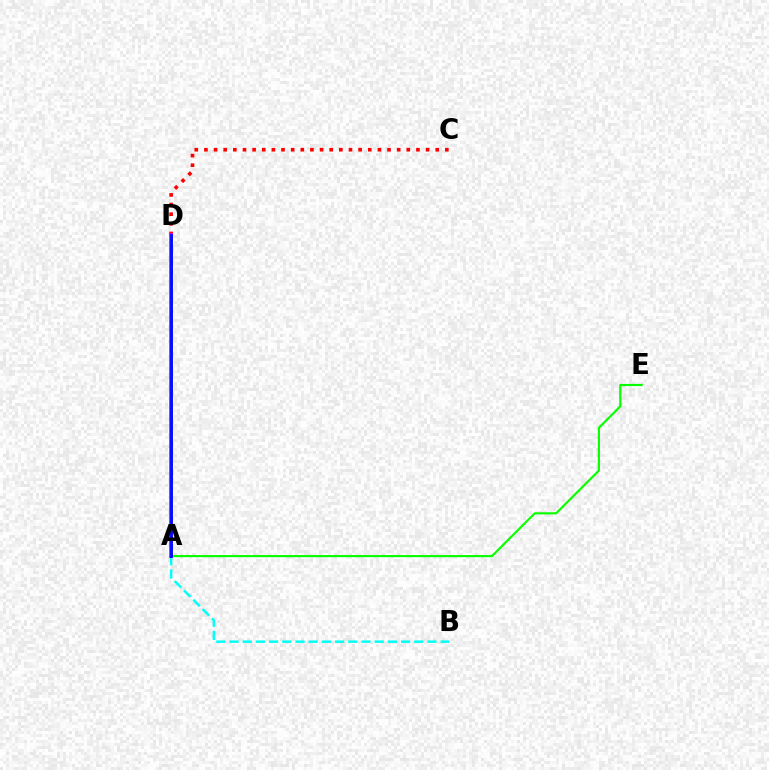{('A', 'D'): [{'color': '#fcf500', 'line_style': 'solid', 'thickness': 1.51}, {'color': '#ee00ff', 'line_style': 'solid', 'thickness': 2.75}, {'color': '#0010ff', 'line_style': 'solid', 'thickness': 2.07}], ('A', 'E'): [{'color': '#08ff00', 'line_style': 'solid', 'thickness': 1.55}], ('C', 'D'): [{'color': '#ff0000', 'line_style': 'dotted', 'thickness': 2.62}], ('A', 'B'): [{'color': '#00fff6', 'line_style': 'dashed', 'thickness': 1.79}]}